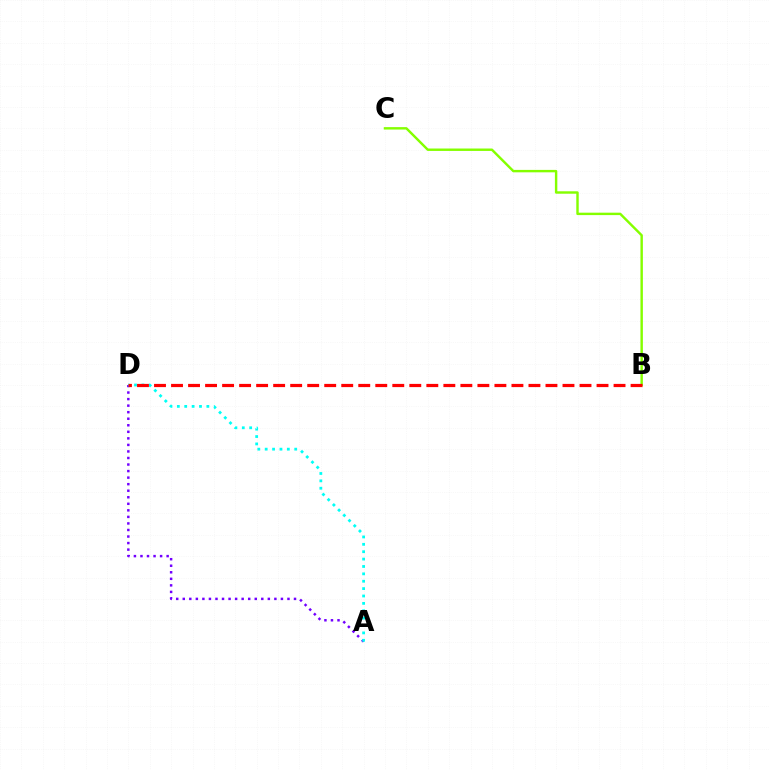{('B', 'C'): [{'color': '#84ff00', 'line_style': 'solid', 'thickness': 1.75}], ('A', 'D'): [{'color': '#7200ff', 'line_style': 'dotted', 'thickness': 1.78}, {'color': '#00fff6', 'line_style': 'dotted', 'thickness': 2.01}], ('B', 'D'): [{'color': '#ff0000', 'line_style': 'dashed', 'thickness': 2.31}]}